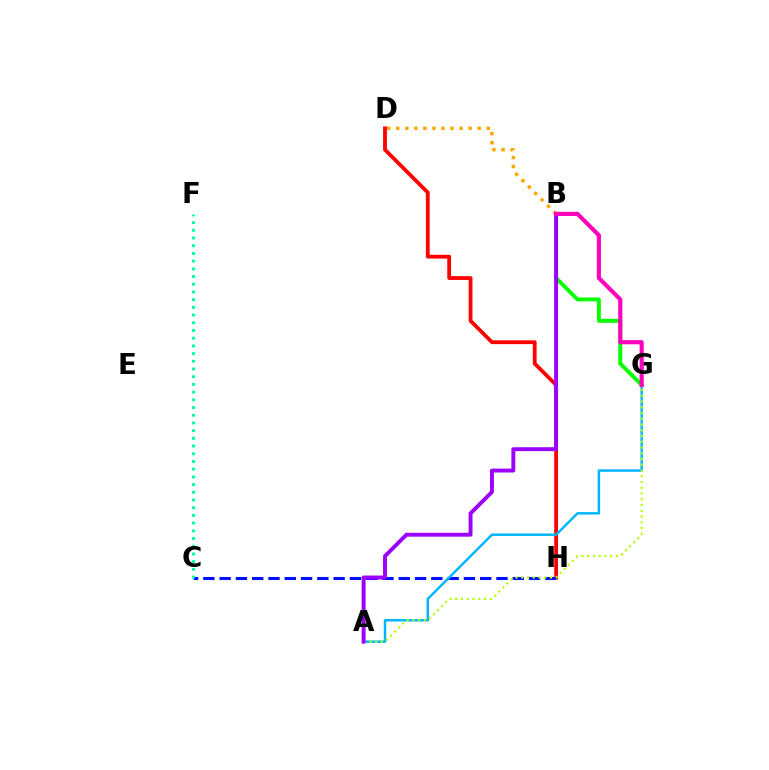{('D', 'H'): [{'color': '#ff0000', 'line_style': 'solid', 'thickness': 2.73}], ('C', 'H'): [{'color': '#0010ff', 'line_style': 'dashed', 'thickness': 2.21}], ('A', 'G'): [{'color': '#00b5ff', 'line_style': 'solid', 'thickness': 1.76}, {'color': '#b3ff00', 'line_style': 'dotted', 'thickness': 1.56}], ('B', 'G'): [{'color': '#08ff00', 'line_style': 'solid', 'thickness': 2.83}, {'color': '#ff00bd', 'line_style': 'solid', 'thickness': 2.97}], ('C', 'F'): [{'color': '#00ff9d', 'line_style': 'dotted', 'thickness': 2.09}], ('B', 'D'): [{'color': '#ffa500', 'line_style': 'dotted', 'thickness': 2.46}], ('A', 'B'): [{'color': '#9b00ff', 'line_style': 'solid', 'thickness': 2.82}]}